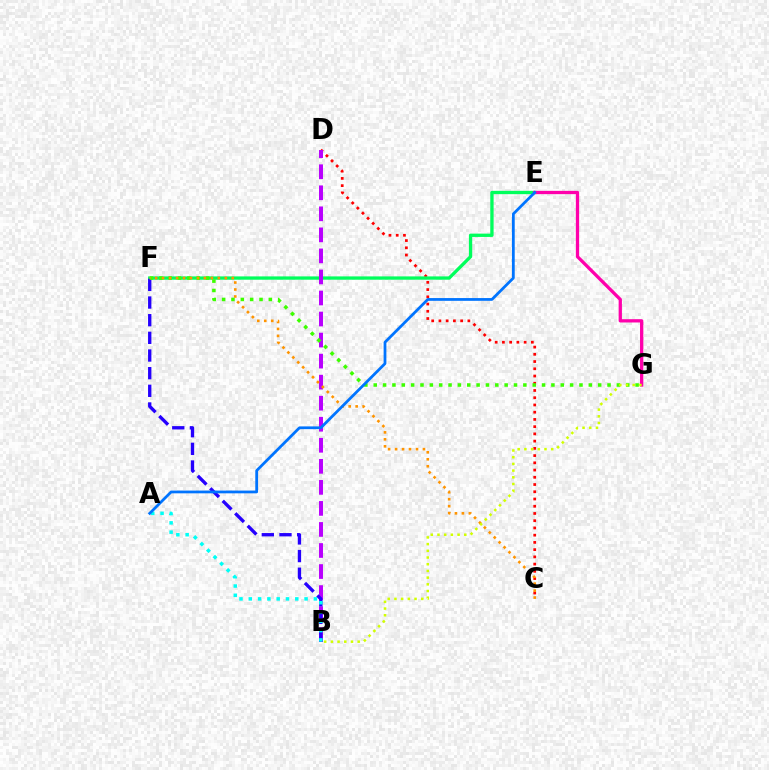{('C', 'D'): [{'color': '#ff0000', 'line_style': 'dotted', 'thickness': 1.97}], ('E', 'F'): [{'color': '#00ff5c', 'line_style': 'solid', 'thickness': 2.38}], ('B', 'D'): [{'color': '#b900ff', 'line_style': 'dashed', 'thickness': 2.86}], ('E', 'G'): [{'color': '#ff00ac', 'line_style': 'solid', 'thickness': 2.36}], ('B', 'F'): [{'color': '#2500ff', 'line_style': 'dashed', 'thickness': 2.4}], ('F', 'G'): [{'color': '#3dff00', 'line_style': 'dotted', 'thickness': 2.54}], ('C', 'F'): [{'color': '#ff9400', 'line_style': 'dotted', 'thickness': 1.89}], ('B', 'G'): [{'color': '#d1ff00', 'line_style': 'dotted', 'thickness': 1.82}], ('A', 'B'): [{'color': '#00fff6', 'line_style': 'dotted', 'thickness': 2.53}], ('A', 'E'): [{'color': '#0074ff', 'line_style': 'solid', 'thickness': 1.99}]}